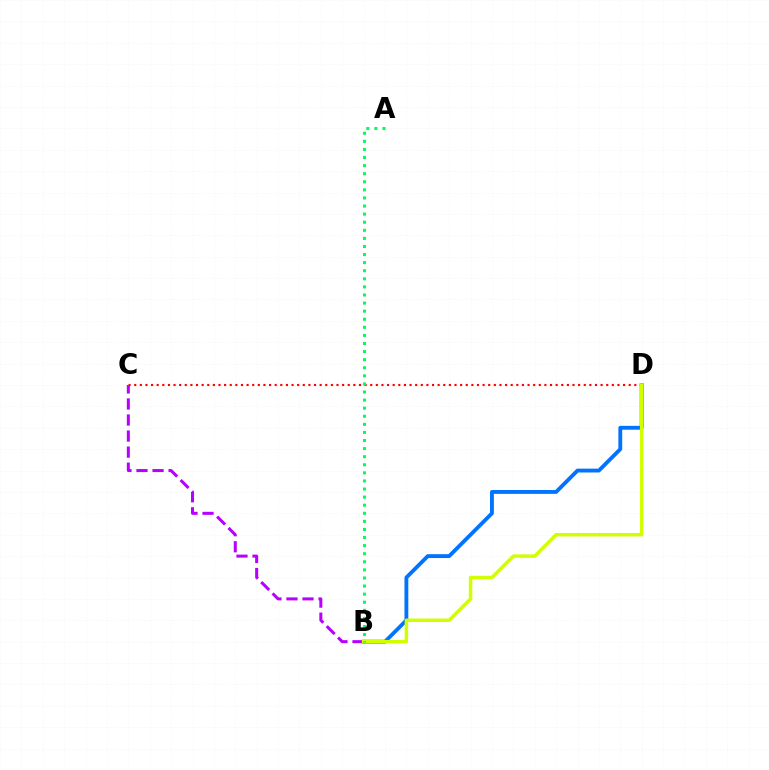{('C', 'D'): [{'color': '#ff0000', 'line_style': 'dotted', 'thickness': 1.53}], ('B', 'D'): [{'color': '#0074ff', 'line_style': 'solid', 'thickness': 2.77}, {'color': '#d1ff00', 'line_style': 'solid', 'thickness': 2.5}], ('B', 'C'): [{'color': '#b900ff', 'line_style': 'dashed', 'thickness': 2.18}], ('A', 'B'): [{'color': '#00ff5c', 'line_style': 'dotted', 'thickness': 2.2}]}